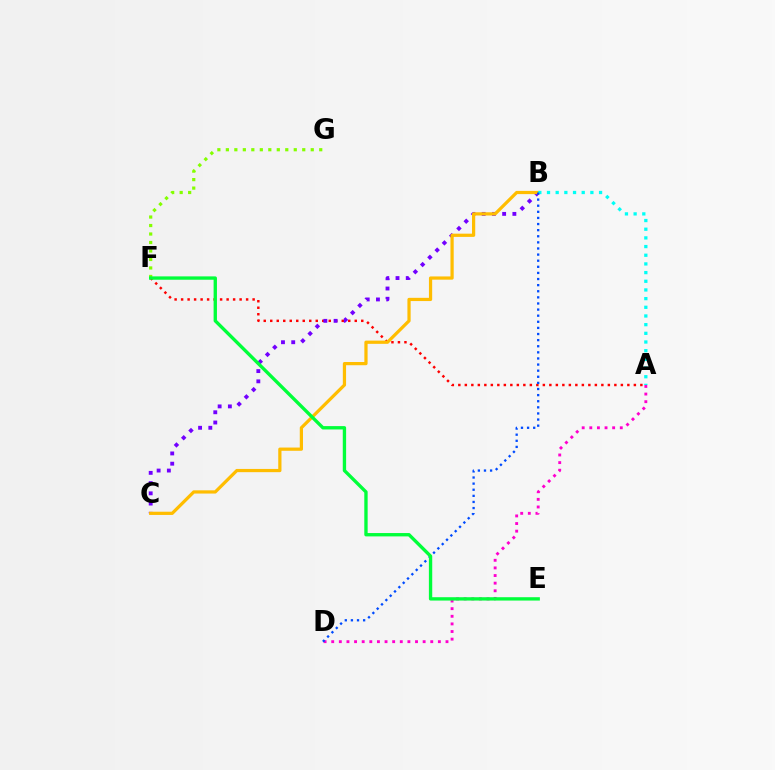{('F', 'G'): [{'color': '#84ff00', 'line_style': 'dotted', 'thickness': 2.31}], ('A', 'F'): [{'color': '#ff0000', 'line_style': 'dotted', 'thickness': 1.77}], ('A', 'D'): [{'color': '#ff00cf', 'line_style': 'dotted', 'thickness': 2.07}], ('B', 'C'): [{'color': '#7200ff', 'line_style': 'dotted', 'thickness': 2.78}, {'color': '#ffbd00', 'line_style': 'solid', 'thickness': 2.32}], ('A', 'B'): [{'color': '#00fff6', 'line_style': 'dotted', 'thickness': 2.36}], ('B', 'D'): [{'color': '#004bff', 'line_style': 'dotted', 'thickness': 1.66}], ('E', 'F'): [{'color': '#00ff39', 'line_style': 'solid', 'thickness': 2.41}]}